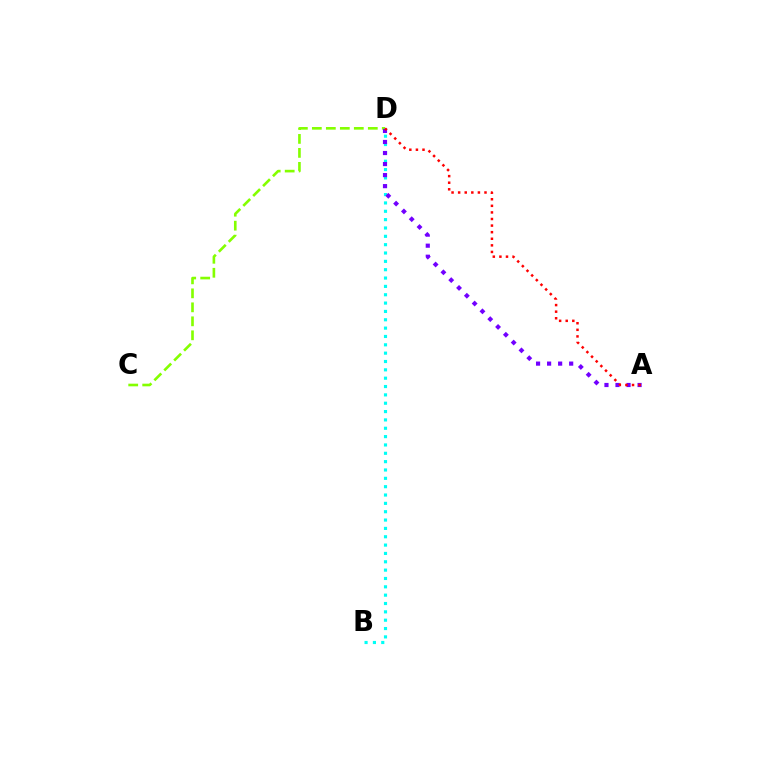{('C', 'D'): [{'color': '#84ff00', 'line_style': 'dashed', 'thickness': 1.9}], ('B', 'D'): [{'color': '#00fff6', 'line_style': 'dotted', 'thickness': 2.27}], ('A', 'D'): [{'color': '#7200ff', 'line_style': 'dotted', 'thickness': 3.0}, {'color': '#ff0000', 'line_style': 'dotted', 'thickness': 1.79}]}